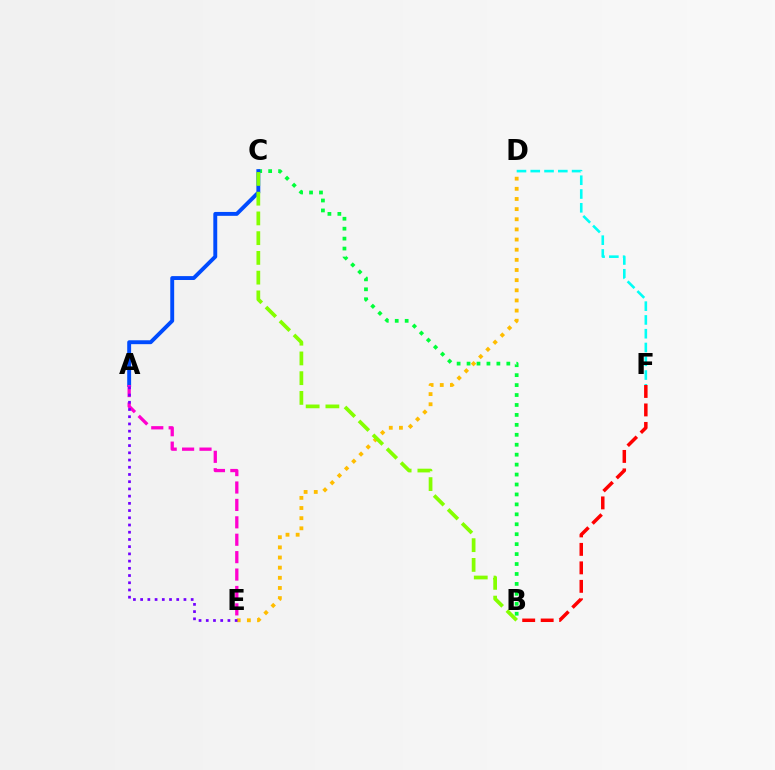{('B', 'C'): [{'color': '#00ff39', 'line_style': 'dotted', 'thickness': 2.7}, {'color': '#84ff00', 'line_style': 'dashed', 'thickness': 2.68}], ('D', 'F'): [{'color': '#00fff6', 'line_style': 'dashed', 'thickness': 1.87}], ('A', 'C'): [{'color': '#004bff', 'line_style': 'solid', 'thickness': 2.81}], ('D', 'E'): [{'color': '#ffbd00', 'line_style': 'dotted', 'thickness': 2.76}], ('A', 'E'): [{'color': '#ff00cf', 'line_style': 'dashed', 'thickness': 2.37}, {'color': '#7200ff', 'line_style': 'dotted', 'thickness': 1.96}], ('B', 'F'): [{'color': '#ff0000', 'line_style': 'dashed', 'thickness': 2.51}]}